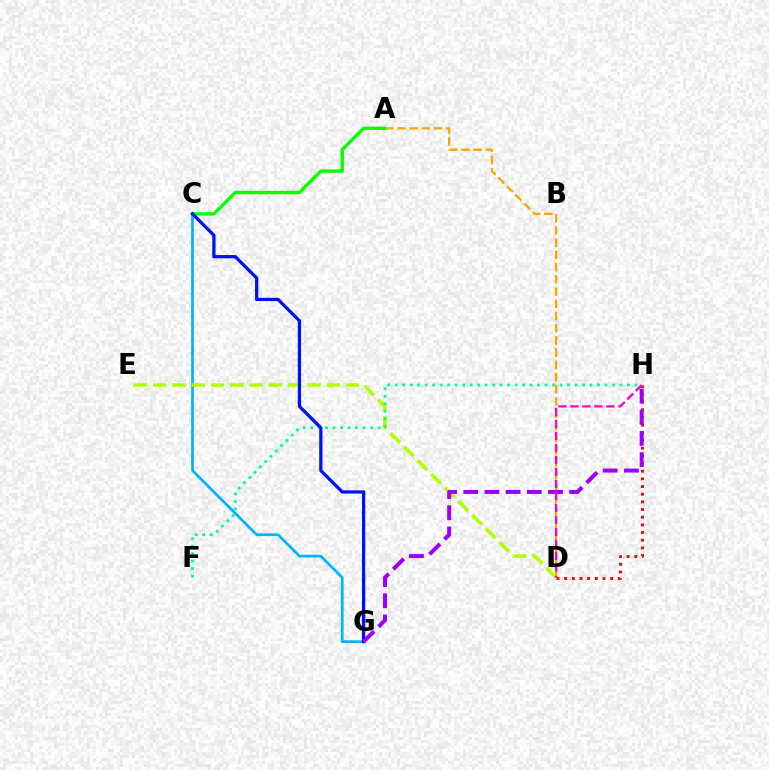{('A', 'D'): [{'color': '#ffa500', 'line_style': 'dashed', 'thickness': 1.66}], ('C', 'G'): [{'color': '#00b5ff', 'line_style': 'solid', 'thickness': 1.97}, {'color': '#0010ff', 'line_style': 'solid', 'thickness': 2.35}], ('A', 'C'): [{'color': '#08ff00', 'line_style': 'solid', 'thickness': 2.43}], ('D', 'E'): [{'color': '#b3ff00', 'line_style': 'dashed', 'thickness': 2.62}], ('F', 'H'): [{'color': '#00ff9d', 'line_style': 'dotted', 'thickness': 2.04}], ('D', 'H'): [{'color': '#ff0000', 'line_style': 'dotted', 'thickness': 2.09}, {'color': '#ff00bd', 'line_style': 'dashed', 'thickness': 1.63}], ('G', 'H'): [{'color': '#9b00ff', 'line_style': 'dashed', 'thickness': 2.88}]}